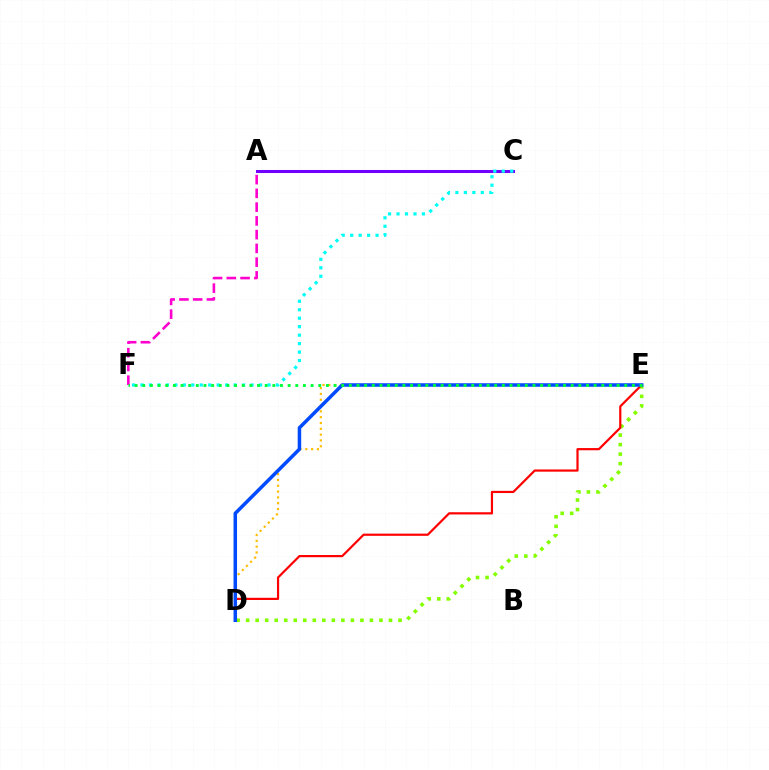{('A', 'F'): [{'color': '#ff00cf', 'line_style': 'dashed', 'thickness': 1.87}], ('D', 'E'): [{'color': '#84ff00', 'line_style': 'dotted', 'thickness': 2.59}, {'color': '#ffbd00', 'line_style': 'dotted', 'thickness': 1.58}, {'color': '#ff0000', 'line_style': 'solid', 'thickness': 1.58}, {'color': '#004bff', 'line_style': 'solid', 'thickness': 2.53}], ('A', 'C'): [{'color': '#7200ff', 'line_style': 'solid', 'thickness': 2.19}], ('C', 'F'): [{'color': '#00fff6', 'line_style': 'dotted', 'thickness': 2.3}], ('E', 'F'): [{'color': '#00ff39', 'line_style': 'dotted', 'thickness': 2.08}]}